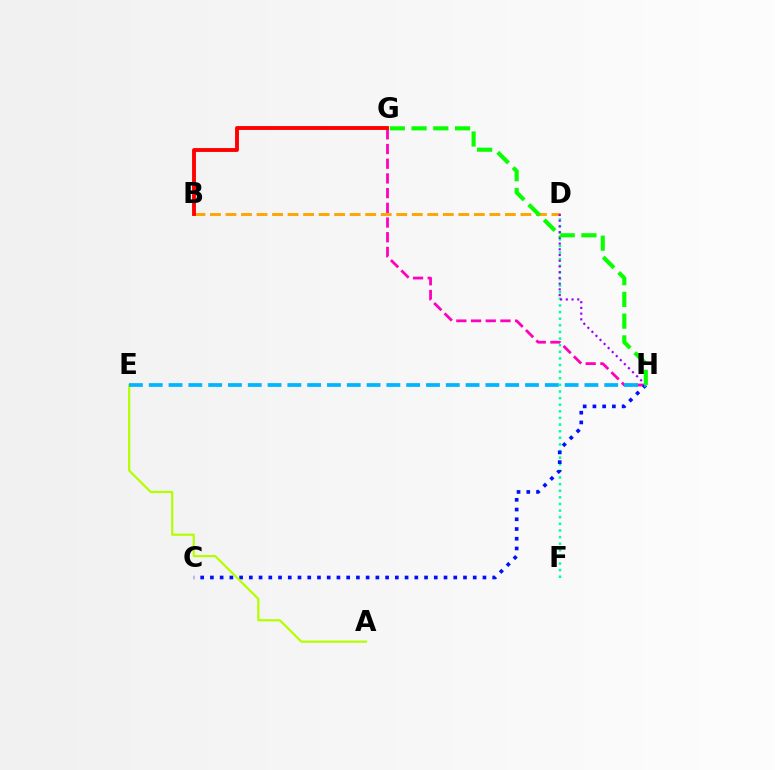{('D', 'F'): [{'color': '#00ff9d', 'line_style': 'dotted', 'thickness': 1.8}], ('G', 'H'): [{'color': '#ff00bd', 'line_style': 'dashed', 'thickness': 2.0}, {'color': '#08ff00', 'line_style': 'dashed', 'thickness': 2.95}], ('B', 'D'): [{'color': '#ffa500', 'line_style': 'dashed', 'thickness': 2.11}], ('C', 'H'): [{'color': '#0010ff', 'line_style': 'dotted', 'thickness': 2.64}], ('A', 'E'): [{'color': '#b3ff00', 'line_style': 'solid', 'thickness': 1.59}], ('E', 'H'): [{'color': '#00b5ff', 'line_style': 'dashed', 'thickness': 2.69}], ('B', 'G'): [{'color': '#ff0000', 'line_style': 'solid', 'thickness': 2.78}], ('D', 'H'): [{'color': '#9b00ff', 'line_style': 'dotted', 'thickness': 1.56}]}